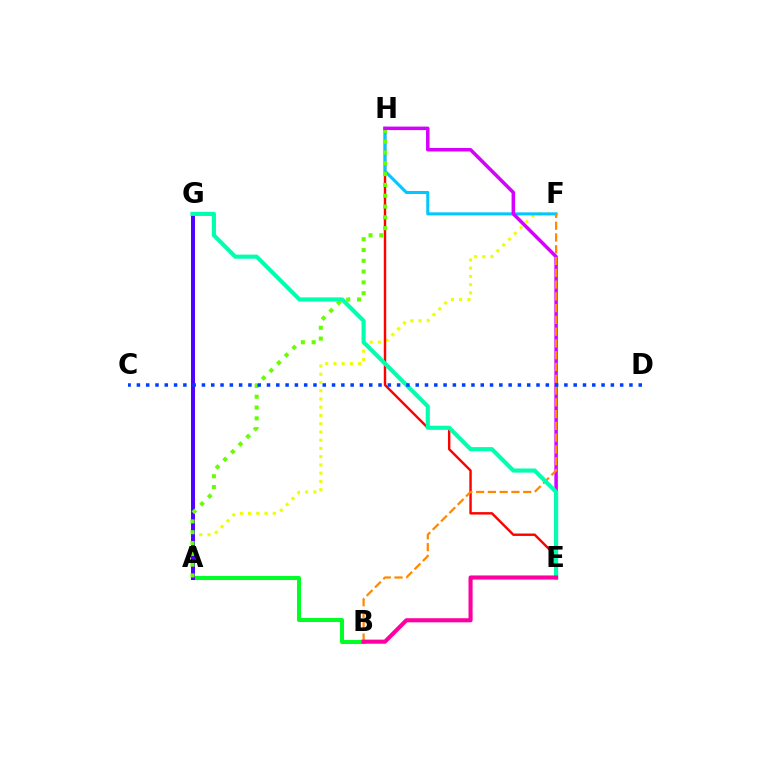{('A', 'F'): [{'color': '#eeff00', 'line_style': 'dotted', 'thickness': 2.24}], ('E', 'H'): [{'color': '#ff0000', 'line_style': 'solid', 'thickness': 1.75}, {'color': '#d600ff', 'line_style': 'solid', 'thickness': 2.53}], ('A', 'B'): [{'color': '#00ff27', 'line_style': 'solid', 'thickness': 2.91}], ('A', 'G'): [{'color': '#4f00ff', 'line_style': 'solid', 'thickness': 2.85}], ('F', 'H'): [{'color': '#00c7ff', 'line_style': 'solid', 'thickness': 2.19}], ('A', 'H'): [{'color': '#66ff00', 'line_style': 'dotted', 'thickness': 2.94}], ('B', 'F'): [{'color': '#ff8800', 'line_style': 'dashed', 'thickness': 1.6}], ('E', 'G'): [{'color': '#00ffaf', 'line_style': 'solid', 'thickness': 2.98}], ('C', 'D'): [{'color': '#003fff', 'line_style': 'dotted', 'thickness': 2.52}], ('B', 'E'): [{'color': '#ff00a0', 'line_style': 'solid', 'thickness': 2.95}]}